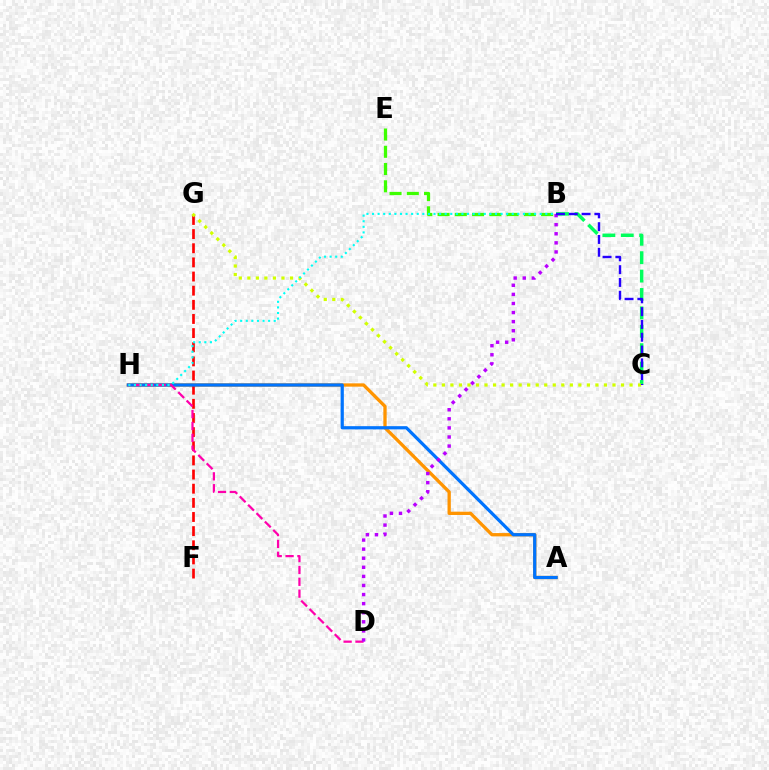{('B', 'E'): [{'color': '#3dff00', 'line_style': 'dashed', 'thickness': 2.34}], ('A', 'H'): [{'color': '#ff9400', 'line_style': 'solid', 'thickness': 2.38}, {'color': '#0074ff', 'line_style': 'solid', 'thickness': 2.32}], ('F', 'G'): [{'color': '#ff0000', 'line_style': 'dashed', 'thickness': 1.92}], ('B', 'C'): [{'color': '#00ff5c', 'line_style': 'dashed', 'thickness': 2.5}, {'color': '#2500ff', 'line_style': 'dashed', 'thickness': 1.74}], ('D', 'H'): [{'color': '#ff00ac', 'line_style': 'dashed', 'thickness': 1.61}], ('C', 'G'): [{'color': '#d1ff00', 'line_style': 'dotted', 'thickness': 2.32}], ('B', 'H'): [{'color': '#00fff6', 'line_style': 'dotted', 'thickness': 1.52}], ('B', 'D'): [{'color': '#b900ff', 'line_style': 'dotted', 'thickness': 2.47}]}